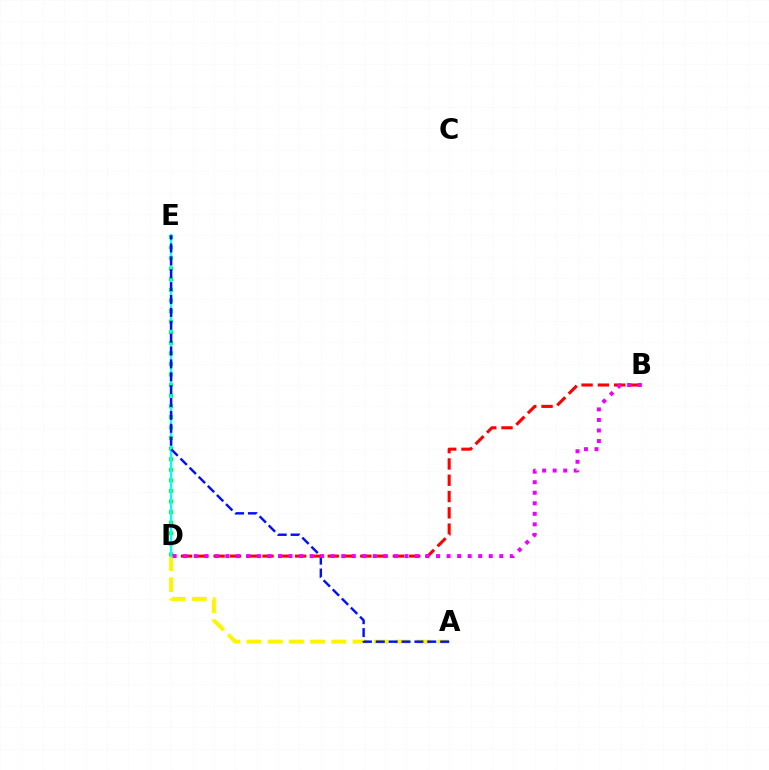{('B', 'D'): [{'color': '#ff0000', 'line_style': 'dashed', 'thickness': 2.21}, {'color': '#ee00ff', 'line_style': 'dotted', 'thickness': 2.86}], ('A', 'D'): [{'color': '#fcf500', 'line_style': 'dashed', 'thickness': 2.88}], ('D', 'E'): [{'color': '#08ff00', 'line_style': 'dotted', 'thickness': 2.87}, {'color': '#00fff6', 'line_style': 'solid', 'thickness': 1.69}], ('A', 'E'): [{'color': '#0010ff', 'line_style': 'dashed', 'thickness': 1.75}]}